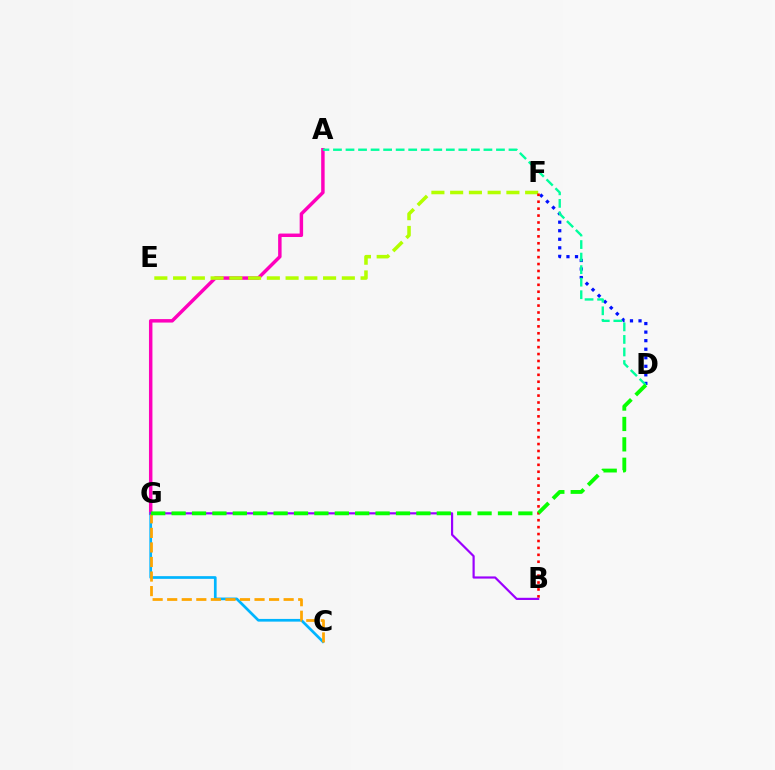{('A', 'G'): [{'color': '#ff00bd', 'line_style': 'solid', 'thickness': 2.49}], ('C', 'G'): [{'color': '#00b5ff', 'line_style': 'solid', 'thickness': 1.94}, {'color': '#ffa500', 'line_style': 'dashed', 'thickness': 1.98}], ('E', 'F'): [{'color': '#b3ff00', 'line_style': 'dashed', 'thickness': 2.55}], ('D', 'F'): [{'color': '#0010ff', 'line_style': 'dotted', 'thickness': 2.32}], ('B', 'F'): [{'color': '#ff0000', 'line_style': 'dotted', 'thickness': 1.88}], ('A', 'D'): [{'color': '#00ff9d', 'line_style': 'dashed', 'thickness': 1.7}], ('B', 'G'): [{'color': '#9b00ff', 'line_style': 'solid', 'thickness': 1.58}], ('D', 'G'): [{'color': '#08ff00', 'line_style': 'dashed', 'thickness': 2.77}]}